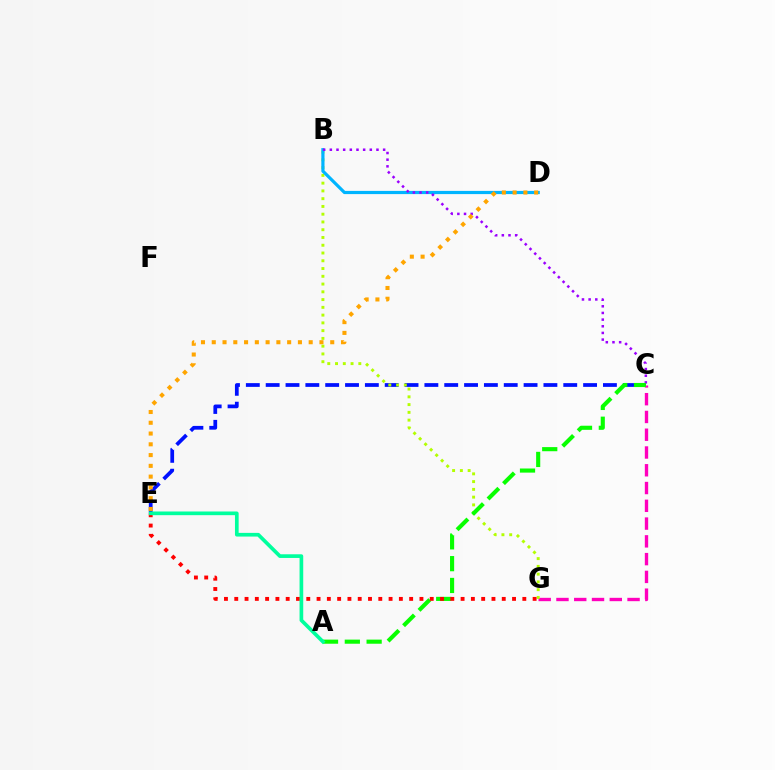{('C', 'E'): [{'color': '#0010ff', 'line_style': 'dashed', 'thickness': 2.7}], ('C', 'G'): [{'color': '#ff00bd', 'line_style': 'dashed', 'thickness': 2.41}], ('B', 'G'): [{'color': '#b3ff00', 'line_style': 'dotted', 'thickness': 2.11}], ('B', 'D'): [{'color': '#00b5ff', 'line_style': 'solid', 'thickness': 2.3}], ('B', 'C'): [{'color': '#9b00ff', 'line_style': 'dotted', 'thickness': 1.81}], ('A', 'C'): [{'color': '#08ff00', 'line_style': 'dashed', 'thickness': 2.96}], ('E', 'G'): [{'color': '#ff0000', 'line_style': 'dotted', 'thickness': 2.8}], ('D', 'E'): [{'color': '#ffa500', 'line_style': 'dotted', 'thickness': 2.93}], ('A', 'E'): [{'color': '#00ff9d', 'line_style': 'solid', 'thickness': 2.65}]}